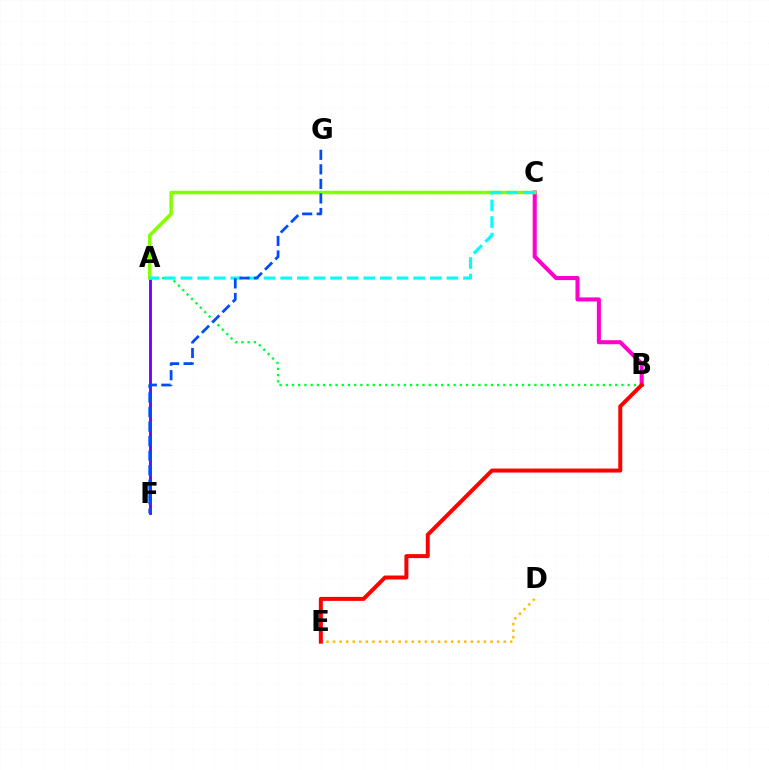{('A', 'F'): [{'color': '#7200ff', 'line_style': 'solid', 'thickness': 2.06}], ('B', 'C'): [{'color': '#ff00cf', 'line_style': 'solid', 'thickness': 2.92}], ('D', 'E'): [{'color': '#ffbd00', 'line_style': 'dotted', 'thickness': 1.78}], ('A', 'C'): [{'color': '#84ff00', 'line_style': 'solid', 'thickness': 2.52}, {'color': '#00fff6', 'line_style': 'dashed', 'thickness': 2.26}], ('A', 'B'): [{'color': '#00ff39', 'line_style': 'dotted', 'thickness': 1.69}], ('B', 'E'): [{'color': '#ff0000', 'line_style': 'solid', 'thickness': 2.86}], ('F', 'G'): [{'color': '#004bff', 'line_style': 'dashed', 'thickness': 1.98}]}